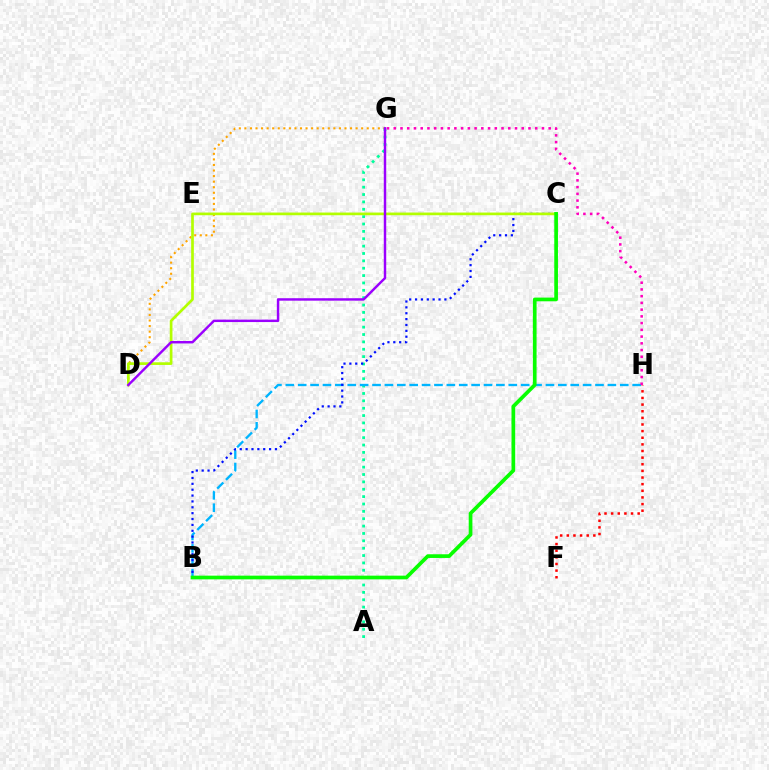{('D', 'G'): [{'color': '#ffa500', 'line_style': 'dotted', 'thickness': 1.51}, {'color': '#9b00ff', 'line_style': 'solid', 'thickness': 1.76}], ('F', 'H'): [{'color': '#ff0000', 'line_style': 'dotted', 'thickness': 1.8}], ('A', 'G'): [{'color': '#00ff9d', 'line_style': 'dotted', 'thickness': 2.0}], ('B', 'H'): [{'color': '#00b5ff', 'line_style': 'dashed', 'thickness': 1.68}], ('G', 'H'): [{'color': '#ff00bd', 'line_style': 'dotted', 'thickness': 1.83}], ('B', 'C'): [{'color': '#0010ff', 'line_style': 'dotted', 'thickness': 1.59}, {'color': '#08ff00', 'line_style': 'solid', 'thickness': 2.66}], ('C', 'D'): [{'color': '#b3ff00', 'line_style': 'solid', 'thickness': 1.93}]}